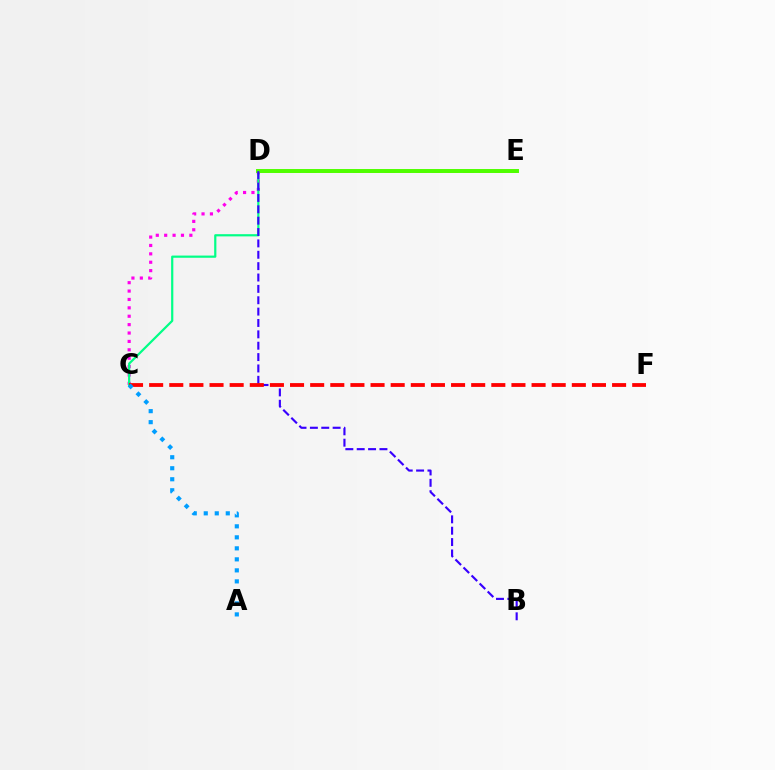{('D', 'E'): [{'color': '#ffd500', 'line_style': 'dashed', 'thickness': 2.14}, {'color': '#4fff00', 'line_style': 'solid', 'thickness': 2.84}], ('C', 'D'): [{'color': '#ff00ed', 'line_style': 'dotted', 'thickness': 2.28}, {'color': '#00ff86', 'line_style': 'solid', 'thickness': 1.59}], ('B', 'D'): [{'color': '#3700ff', 'line_style': 'dashed', 'thickness': 1.54}], ('C', 'F'): [{'color': '#ff0000', 'line_style': 'dashed', 'thickness': 2.73}], ('A', 'C'): [{'color': '#009eff', 'line_style': 'dotted', 'thickness': 2.99}]}